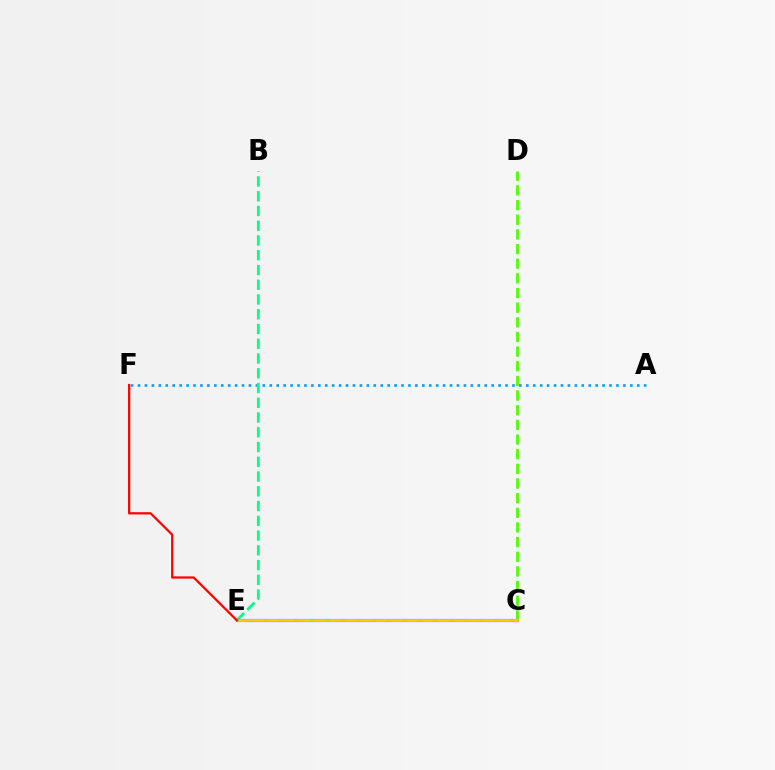{('C', 'E'): [{'color': '#3700ff', 'line_style': 'solid', 'thickness': 2.22}, {'color': '#ff00ed', 'line_style': 'dashed', 'thickness': 2.09}, {'color': '#ffd500', 'line_style': 'solid', 'thickness': 1.95}], ('C', 'D'): [{'color': '#4fff00', 'line_style': 'dashed', 'thickness': 1.99}], ('A', 'F'): [{'color': '#009eff', 'line_style': 'dotted', 'thickness': 1.88}], ('B', 'E'): [{'color': '#00ff86', 'line_style': 'dashed', 'thickness': 2.0}], ('E', 'F'): [{'color': '#ff0000', 'line_style': 'solid', 'thickness': 1.62}]}